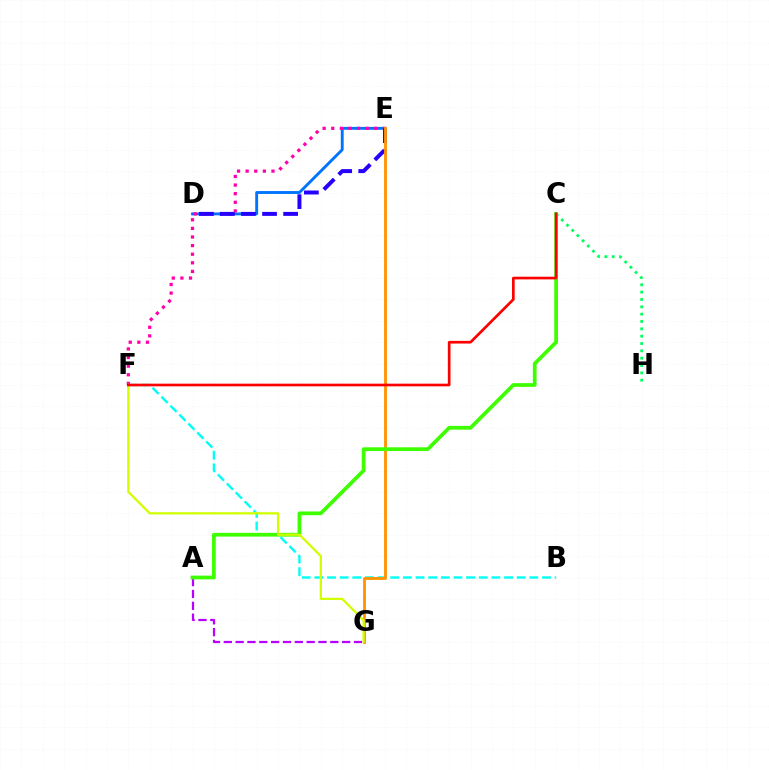{('C', 'H'): [{'color': '#00ff5c', 'line_style': 'dotted', 'thickness': 1.99}], ('D', 'E'): [{'color': '#0074ff', 'line_style': 'solid', 'thickness': 2.07}, {'color': '#2500ff', 'line_style': 'dashed', 'thickness': 2.86}], ('E', 'F'): [{'color': '#ff00ac', 'line_style': 'dotted', 'thickness': 2.34}], ('B', 'F'): [{'color': '#00fff6', 'line_style': 'dashed', 'thickness': 1.72}], ('E', 'G'): [{'color': '#ff9400', 'line_style': 'solid', 'thickness': 2.04}], ('A', 'G'): [{'color': '#b900ff', 'line_style': 'dashed', 'thickness': 1.61}], ('A', 'C'): [{'color': '#3dff00', 'line_style': 'solid', 'thickness': 2.7}], ('F', 'G'): [{'color': '#d1ff00', 'line_style': 'solid', 'thickness': 1.64}], ('C', 'F'): [{'color': '#ff0000', 'line_style': 'solid', 'thickness': 1.92}]}